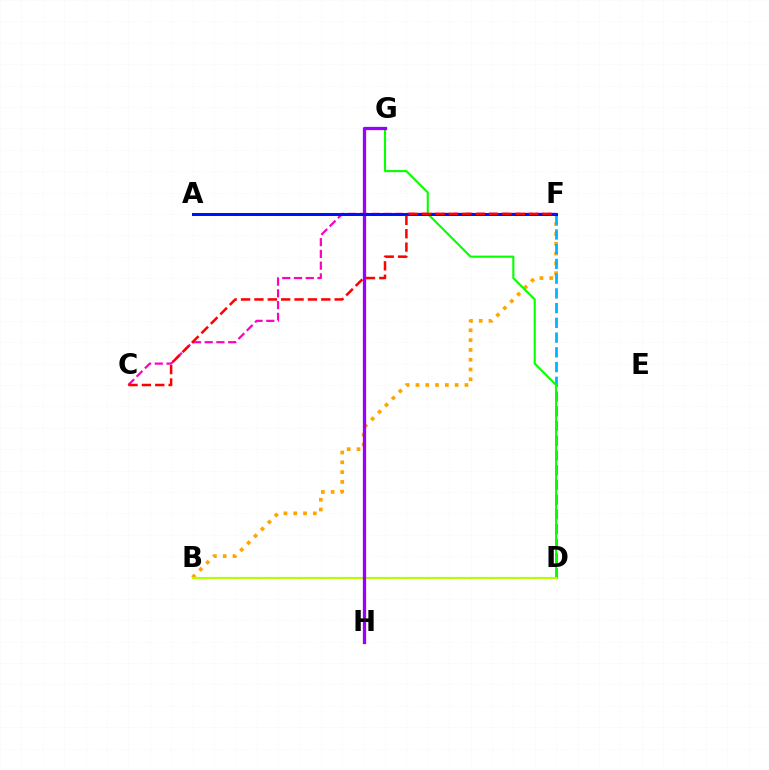{('C', 'F'): [{'color': '#ff00bd', 'line_style': 'dashed', 'thickness': 1.6}, {'color': '#ff0000', 'line_style': 'dashed', 'thickness': 1.82}], ('B', 'F'): [{'color': '#ffa500', 'line_style': 'dotted', 'thickness': 2.66}], ('A', 'F'): [{'color': '#00ff9d', 'line_style': 'solid', 'thickness': 2.18}, {'color': '#0010ff', 'line_style': 'solid', 'thickness': 2.15}], ('D', 'F'): [{'color': '#00b5ff', 'line_style': 'dashed', 'thickness': 2.0}], ('D', 'G'): [{'color': '#08ff00', 'line_style': 'solid', 'thickness': 1.53}], ('B', 'D'): [{'color': '#b3ff00', 'line_style': 'solid', 'thickness': 1.54}], ('G', 'H'): [{'color': '#9b00ff', 'line_style': 'solid', 'thickness': 2.37}]}